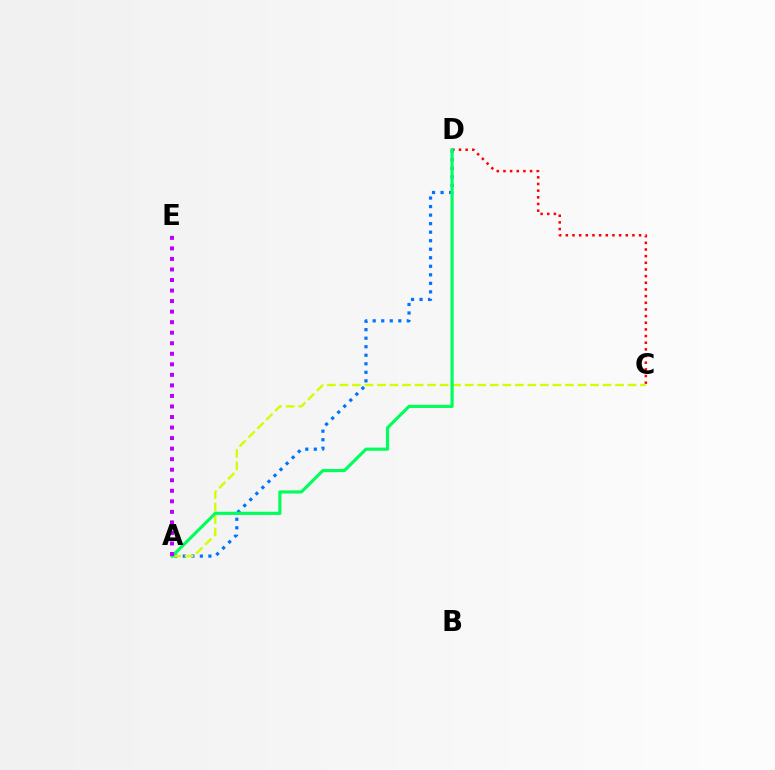{('C', 'D'): [{'color': '#ff0000', 'line_style': 'dotted', 'thickness': 1.81}], ('A', 'D'): [{'color': '#0074ff', 'line_style': 'dotted', 'thickness': 2.32}, {'color': '#00ff5c', 'line_style': 'solid', 'thickness': 2.27}], ('A', 'C'): [{'color': '#d1ff00', 'line_style': 'dashed', 'thickness': 1.7}], ('A', 'E'): [{'color': '#b900ff', 'line_style': 'dotted', 'thickness': 2.86}]}